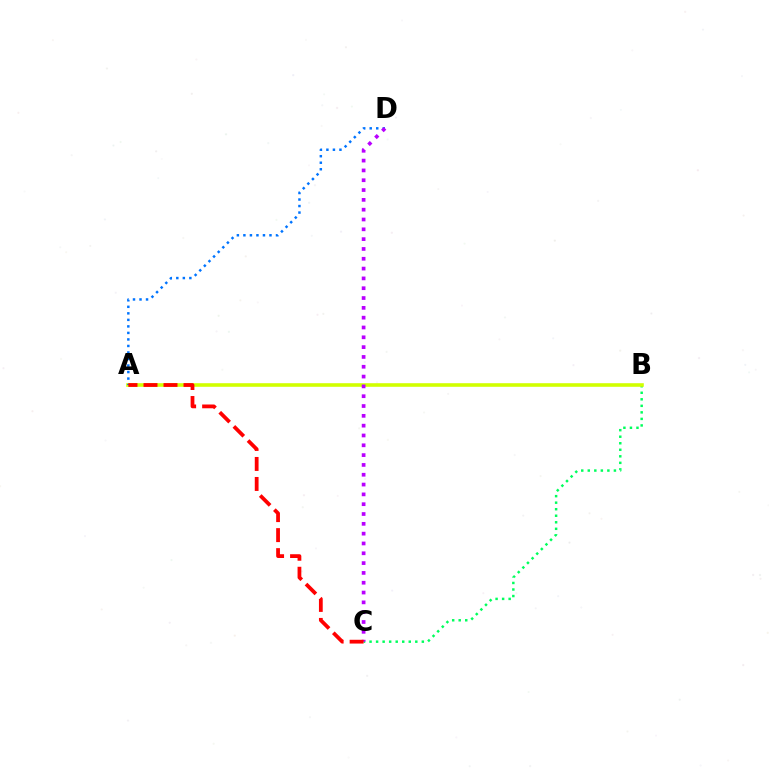{('B', 'C'): [{'color': '#00ff5c', 'line_style': 'dotted', 'thickness': 1.78}], ('A', 'B'): [{'color': '#d1ff00', 'line_style': 'solid', 'thickness': 2.59}], ('A', 'D'): [{'color': '#0074ff', 'line_style': 'dotted', 'thickness': 1.77}], ('C', 'D'): [{'color': '#b900ff', 'line_style': 'dotted', 'thickness': 2.67}], ('A', 'C'): [{'color': '#ff0000', 'line_style': 'dashed', 'thickness': 2.72}]}